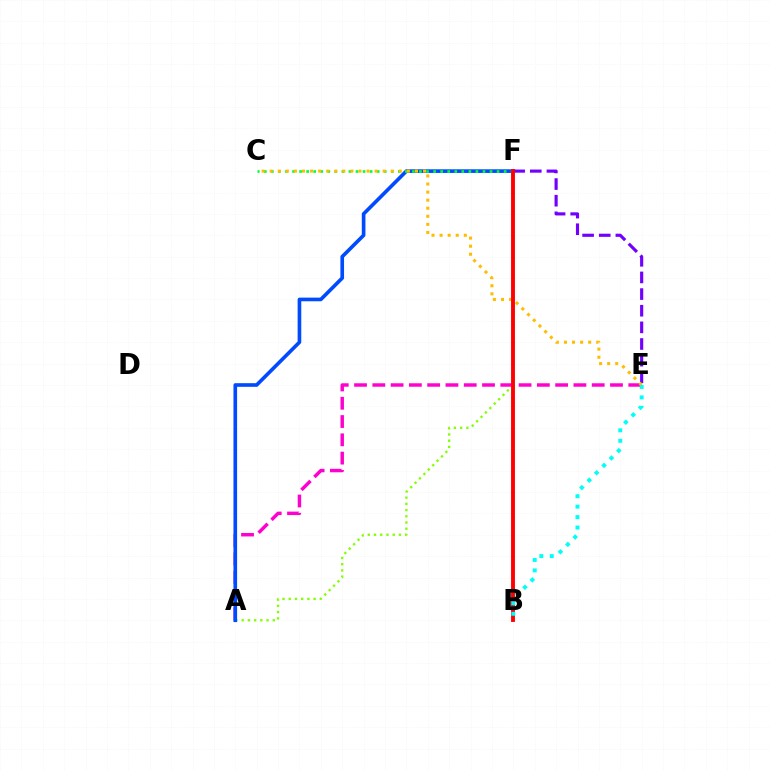{('E', 'F'): [{'color': '#7200ff', 'line_style': 'dashed', 'thickness': 2.26}], ('A', 'E'): [{'color': '#ff00cf', 'line_style': 'dashed', 'thickness': 2.48}], ('A', 'F'): [{'color': '#84ff00', 'line_style': 'dotted', 'thickness': 1.69}, {'color': '#004bff', 'line_style': 'solid', 'thickness': 2.62}], ('C', 'F'): [{'color': '#00ff39', 'line_style': 'dotted', 'thickness': 1.92}], ('C', 'E'): [{'color': '#ffbd00', 'line_style': 'dotted', 'thickness': 2.19}], ('B', 'F'): [{'color': '#ff0000', 'line_style': 'solid', 'thickness': 2.78}], ('B', 'E'): [{'color': '#00fff6', 'line_style': 'dotted', 'thickness': 2.84}]}